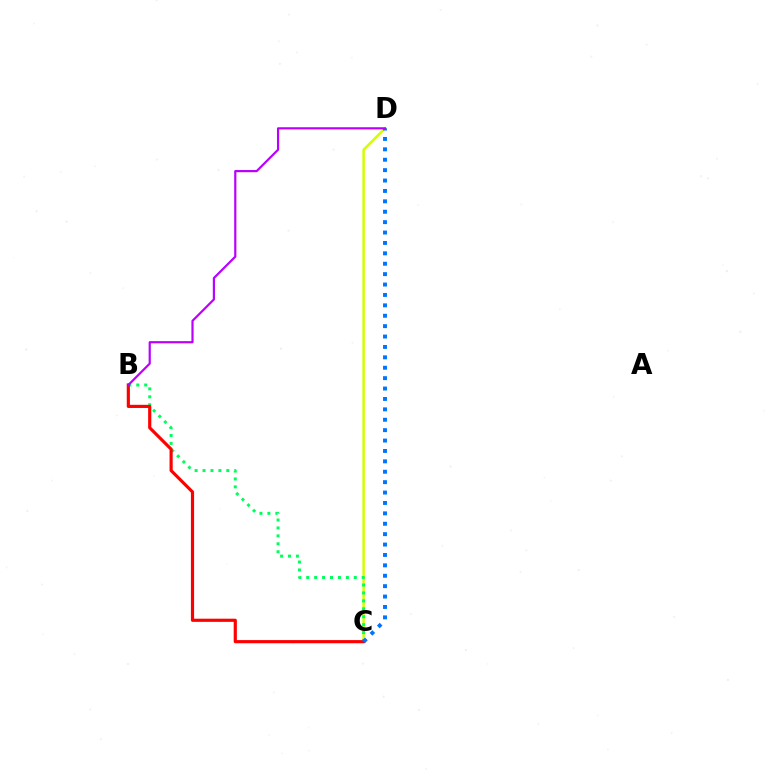{('C', 'D'): [{'color': '#d1ff00', 'line_style': 'solid', 'thickness': 1.8}, {'color': '#0074ff', 'line_style': 'dotted', 'thickness': 2.83}], ('B', 'C'): [{'color': '#00ff5c', 'line_style': 'dotted', 'thickness': 2.15}, {'color': '#ff0000', 'line_style': 'solid', 'thickness': 2.28}], ('B', 'D'): [{'color': '#b900ff', 'line_style': 'solid', 'thickness': 1.57}]}